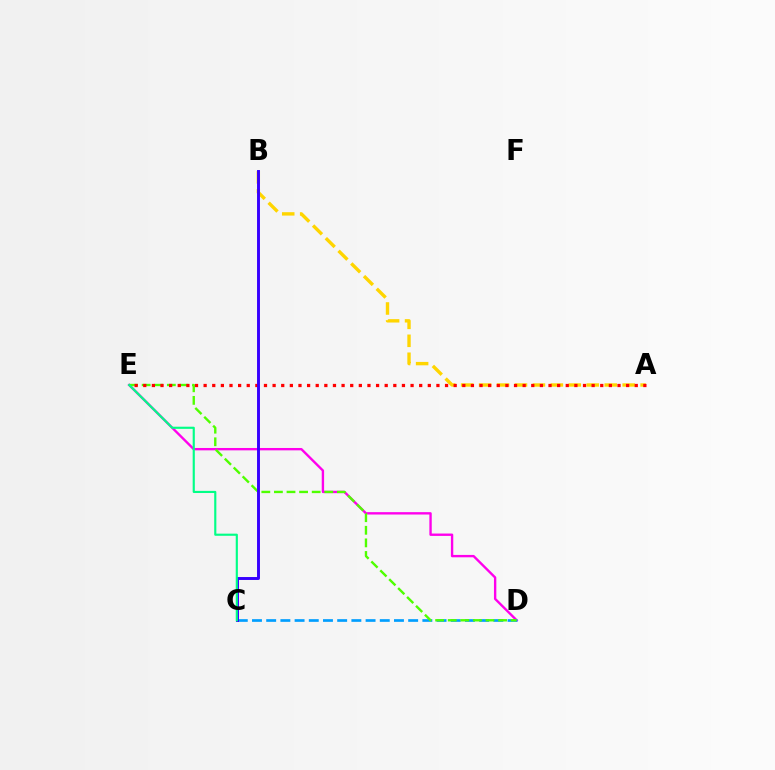{('A', 'B'): [{'color': '#ffd500', 'line_style': 'dashed', 'thickness': 2.44}], ('D', 'E'): [{'color': '#ff00ed', 'line_style': 'solid', 'thickness': 1.71}, {'color': '#4fff00', 'line_style': 'dashed', 'thickness': 1.71}], ('C', 'D'): [{'color': '#009eff', 'line_style': 'dashed', 'thickness': 1.93}], ('A', 'E'): [{'color': '#ff0000', 'line_style': 'dotted', 'thickness': 2.34}], ('B', 'C'): [{'color': '#3700ff', 'line_style': 'solid', 'thickness': 2.11}], ('C', 'E'): [{'color': '#00ff86', 'line_style': 'solid', 'thickness': 1.54}]}